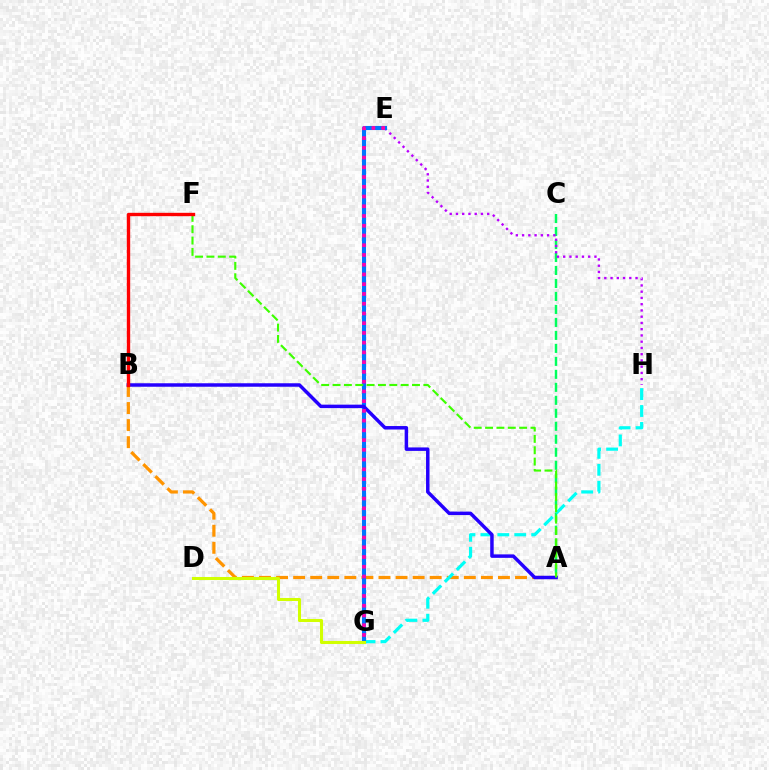{('A', 'B'): [{'color': '#ff9400', 'line_style': 'dashed', 'thickness': 2.32}, {'color': '#2500ff', 'line_style': 'solid', 'thickness': 2.5}], ('A', 'C'): [{'color': '#00ff5c', 'line_style': 'dashed', 'thickness': 1.76}], ('E', 'H'): [{'color': '#b900ff', 'line_style': 'dotted', 'thickness': 1.7}], ('G', 'H'): [{'color': '#00fff6', 'line_style': 'dashed', 'thickness': 2.3}], ('E', 'G'): [{'color': '#0074ff', 'line_style': 'solid', 'thickness': 2.95}, {'color': '#ff00ac', 'line_style': 'dotted', 'thickness': 2.65}], ('D', 'G'): [{'color': '#d1ff00', 'line_style': 'solid', 'thickness': 2.19}], ('A', 'F'): [{'color': '#3dff00', 'line_style': 'dashed', 'thickness': 1.54}], ('B', 'F'): [{'color': '#ff0000', 'line_style': 'solid', 'thickness': 2.42}]}